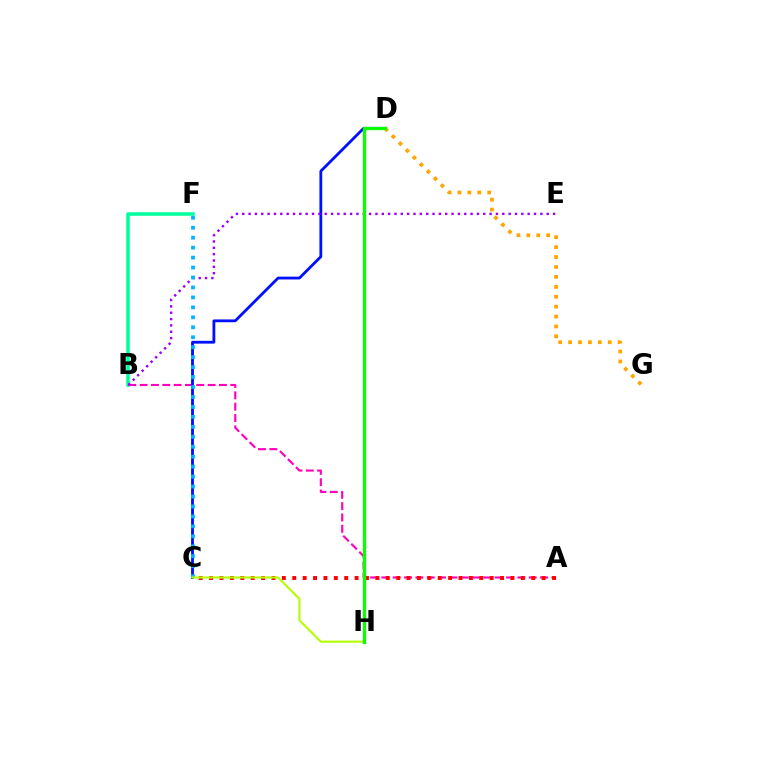{('B', 'F'): [{'color': '#00ff9d', 'line_style': 'solid', 'thickness': 2.55}], ('A', 'B'): [{'color': '#ff00bd', 'line_style': 'dashed', 'thickness': 1.54}], ('C', 'D'): [{'color': '#0010ff', 'line_style': 'solid', 'thickness': 2.02}], ('D', 'G'): [{'color': '#ffa500', 'line_style': 'dotted', 'thickness': 2.69}], ('B', 'E'): [{'color': '#9b00ff', 'line_style': 'dotted', 'thickness': 1.72}], ('C', 'F'): [{'color': '#00b5ff', 'line_style': 'dotted', 'thickness': 2.7}], ('A', 'C'): [{'color': '#ff0000', 'line_style': 'dotted', 'thickness': 2.82}], ('C', 'H'): [{'color': '#b3ff00', 'line_style': 'solid', 'thickness': 1.52}], ('D', 'H'): [{'color': '#08ff00', 'line_style': 'solid', 'thickness': 2.36}]}